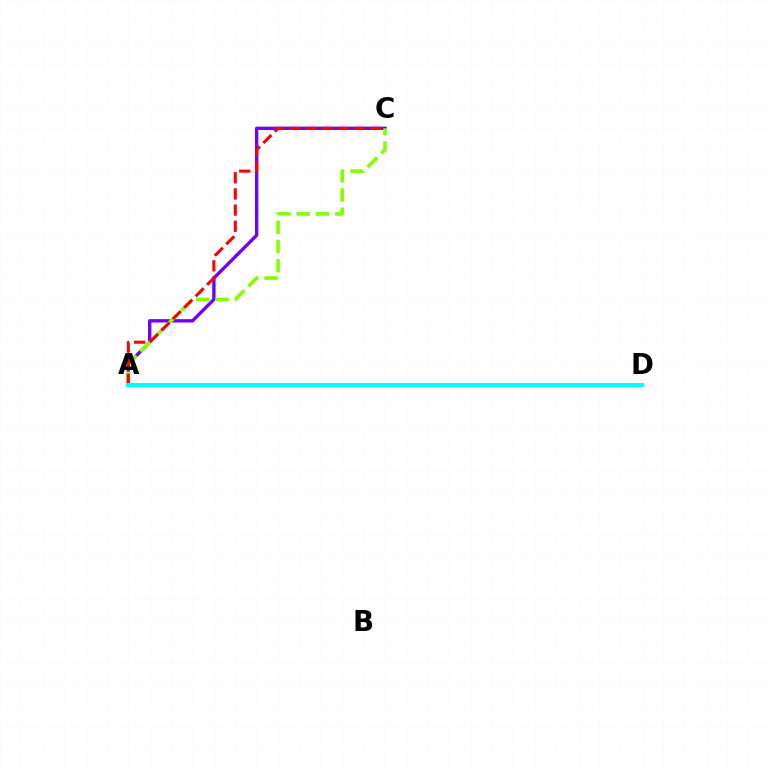{('A', 'C'): [{'color': '#7200ff', 'line_style': 'solid', 'thickness': 2.43}, {'color': '#84ff00', 'line_style': 'dashed', 'thickness': 2.62}, {'color': '#ff0000', 'line_style': 'dashed', 'thickness': 2.19}], ('A', 'D'): [{'color': '#00fff6', 'line_style': 'solid', 'thickness': 2.86}]}